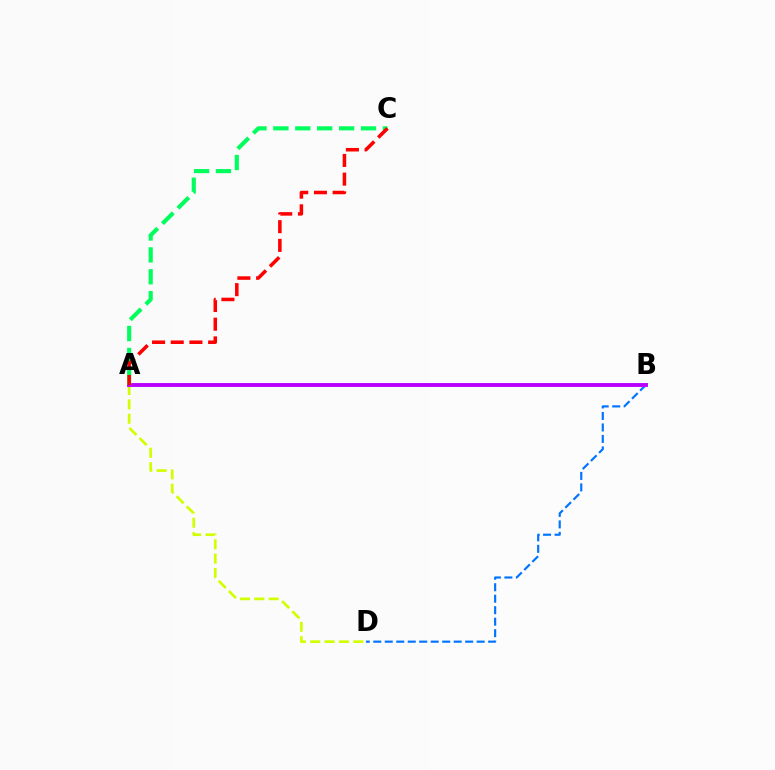{('B', 'D'): [{'color': '#0074ff', 'line_style': 'dashed', 'thickness': 1.56}], ('A', 'D'): [{'color': '#d1ff00', 'line_style': 'dashed', 'thickness': 1.95}], ('A', 'B'): [{'color': '#b900ff', 'line_style': 'solid', 'thickness': 2.8}], ('A', 'C'): [{'color': '#00ff5c', 'line_style': 'dashed', 'thickness': 2.98}, {'color': '#ff0000', 'line_style': 'dashed', 'thickness': 2.54}]}